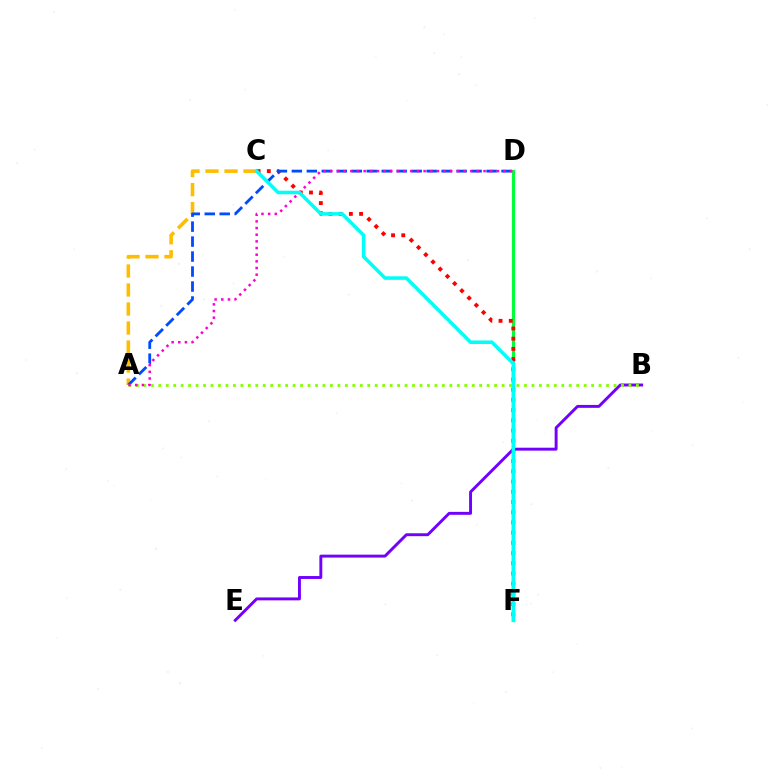{('D', 'F'): [{'color': '#00ff39', 'line_style': 'solid', 'thickness': 2.27}], ('C', 'F'): [{'color': '#ff0000', 'line_style': 'dotted', 'thickness': 2.77}, {'color': '#00fff6', 'line_style': 'solid', 'thickness': 2.55}], ('A', 'C'): [{'color': '#ffbd00', 'line_style': 'dashed', 'thickness': 2.58}], ('A', 'D'): [{'color': '#004bff', 'line_style': 'dashed', 'thickness': 2.03}, {'color': '#ff00cf', 'line_style': 'dotted', 'thickness': 1.81}], ('B', 'E'): [{'color': '#7200ff', 'line_style': 'solid', 'thickness': 2.1}], ('A', 'B'): [{'color': '#84ff00', 'line_style': 'dotted', 'thickness': 2.03}]}